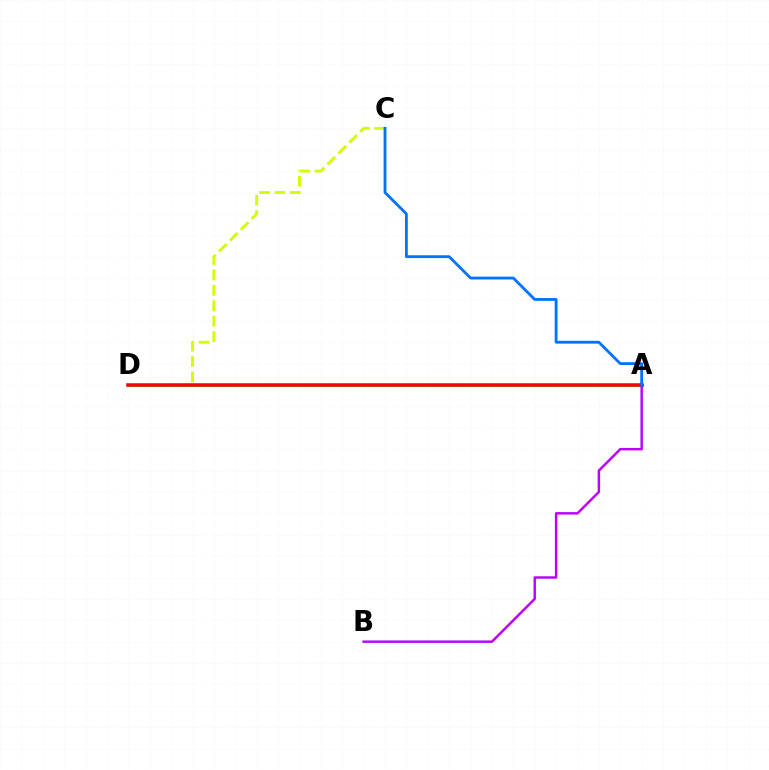{('C', 'D'): [{'color': '#d1ff00', 'line_style': 'dashed', 'thickness': 2.1}], ('A', 'D'): [{'color': '#00ff5c', 'line_style': 'solid', 'thickness': 2.17}, {'color': '#ff0000', 'line_style': 'solid', 'thickness': 2.52}], ('A', 'B'): [{'color': '#b900ff', 'line_style': 'solid', 'thickness': 1.76}], ('A', 'C'): [{'color': '#0074ff', 'line_style': 'solid', 'thickness': 2.03}]}